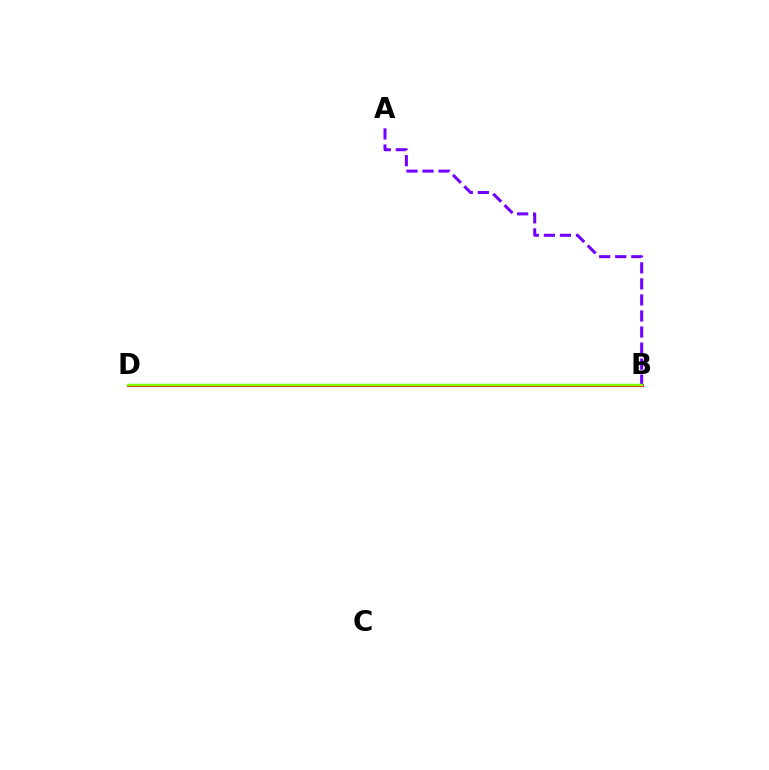{('B', 'D'): [{'color': '#00fff6', 'line_style': 'solid', 'thickness': 2.28}, {'color': '#ff0000', 'line_style': 'solid', 'thickness': 2.02}, {'color': '#84ff00', 'line_style': 'solid', 'thickness': 1.76}], ('A', 'B'): [{'color': '#7200ff', 'line_style': 'dashed', 'thickness': 2.18}]}